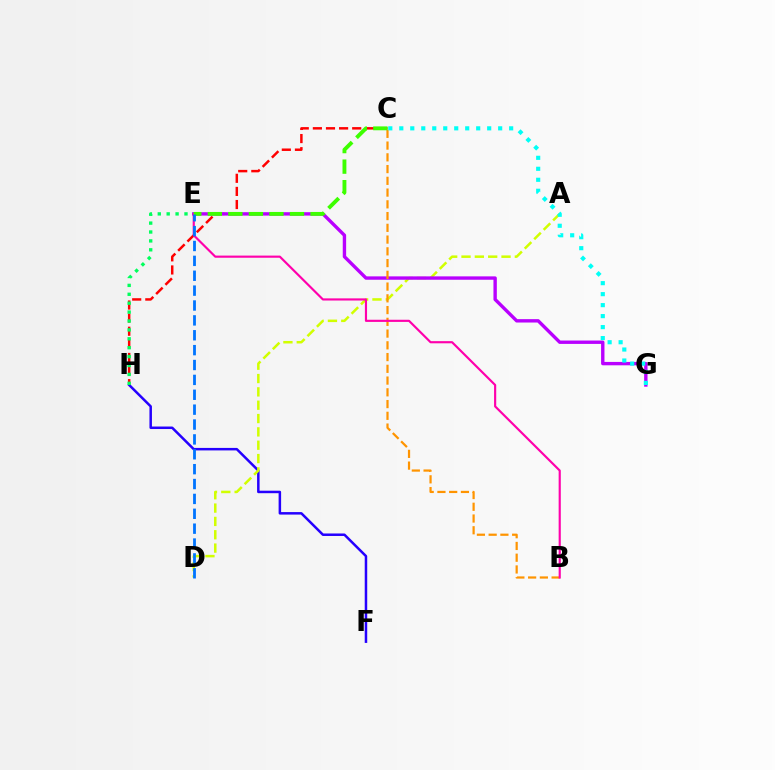{('F', 'H'): [{'color': '#2500ff', 'line_style': 'solid', 'thickness': 1.8}], ('A', 'D'): [{'color': '#d1ff00', 'line_style': 'dashed', 'thickness': 1.81}], ('C', 'H'): [{'color': '#ff0000', 'line_style': 'dashed', 'thickness': 1.78}], ('E', 'G'): [{'color': '#b900ff', 'line_style': 'solid', 'thickness': 2.43}], ('E', 'H'): [{'color': '#00ff5c', 'line_style': 'dotted', 'thickness': 2.42}], ('B', 'C'): [{'color': '#ff9400', 'line_style': 'dashed', 'thickness': 1.6}], ('B', 'E'): [{'color': '#ff00ac', 'line_style': 'solid', 'thickness': 1.55}], ('C', 'E'): [{'color': '#3dff00', 'line_style': 'dashed', 'thickness': 2.79}], ('D', 'E'): [{'color': '#0074ff', 'line_style': 'dashed', 'thickness': 2.02}], ('C', 'G'): [{'color': '#00fff6', 'line_style': 'dotted', 'thickness': 2.98}]}